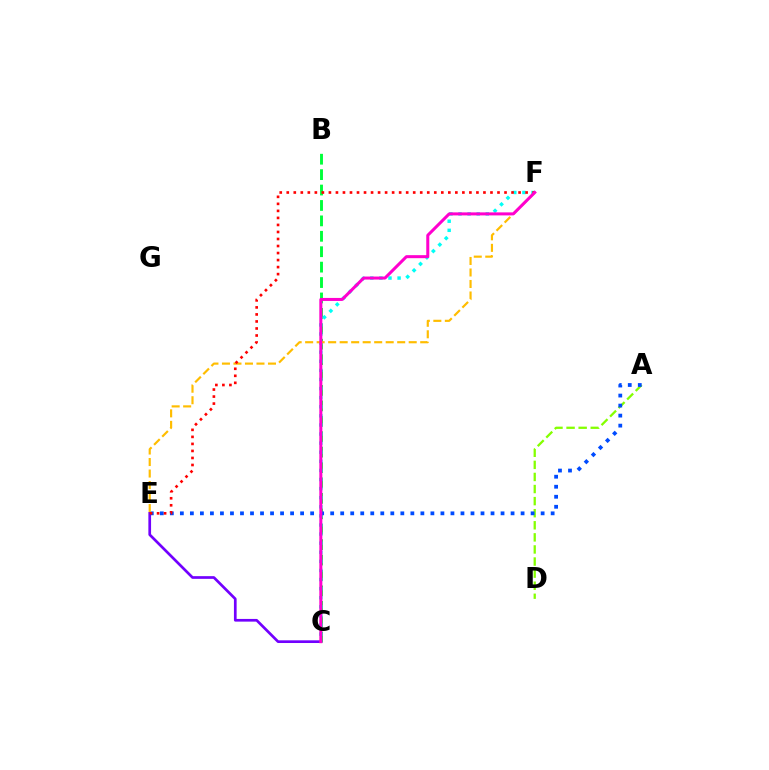{('A', 'D'): [{'color': '#84ff00', 'line_style': 'dashed', 'thickness': 1.64}], ('B', 'C'): [{'color': '#00ff39', 'line_style': 'dashed', 'thickness': 2.09}], ('C', 'E'): [{'color': '#7200ff', 'line_style': 'solid', 'thickness': 1.94}], ('C', 'F'): [{'color': '#00fff6', 'line_style': 'dotted', 'thickness': 2.47}, {'color': '#ff00cf', 'line_style': 'solid', 'thickness': 2.18}], ('A', 'E'): [{'color': '#004bff', 'line_style': 'dotted', 'thickness': 2.72}], ('E', 'F'): [{'color': '#ffbd00', 'line_style': 'dashed', 'thickness': 1.56}, {'color': '#ff0000', 'line_style': 'dotted', 'thickness': 1.91}]}